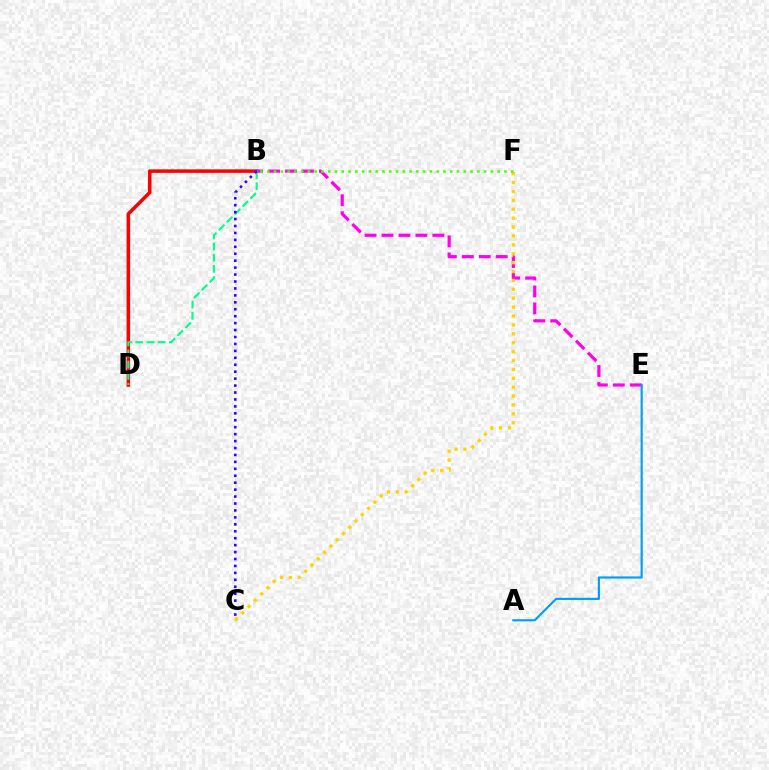{('B', 'D'): [{'color': '#ff0000', 'line_style': 'solid', 'thickness': 2.54}, {'color': '#00ff86', 'line_style': 'dashed', 'thickness': 1.52}], ('B', 'E'): [{'color': '#ff00ed', 'line_style': 'dashed', 'thickness': 2.3}], ('C', 'F'): [{'color': '#ffd500', 'line_style': 'dotted', 'thickness': 2.42}], ('B', 'C'): [{'color': '#3700ff', 'line_style': 'dotted', 'thickness': 1.88}], ('B', 'F'): [{'color': '#4fff00', 'line_style': 'dotted', 'thickness': 1.84}], ('A', 'E'): [{'color': '#009eff', 'line_style': 'solid', 'thickness': 1.56}]}